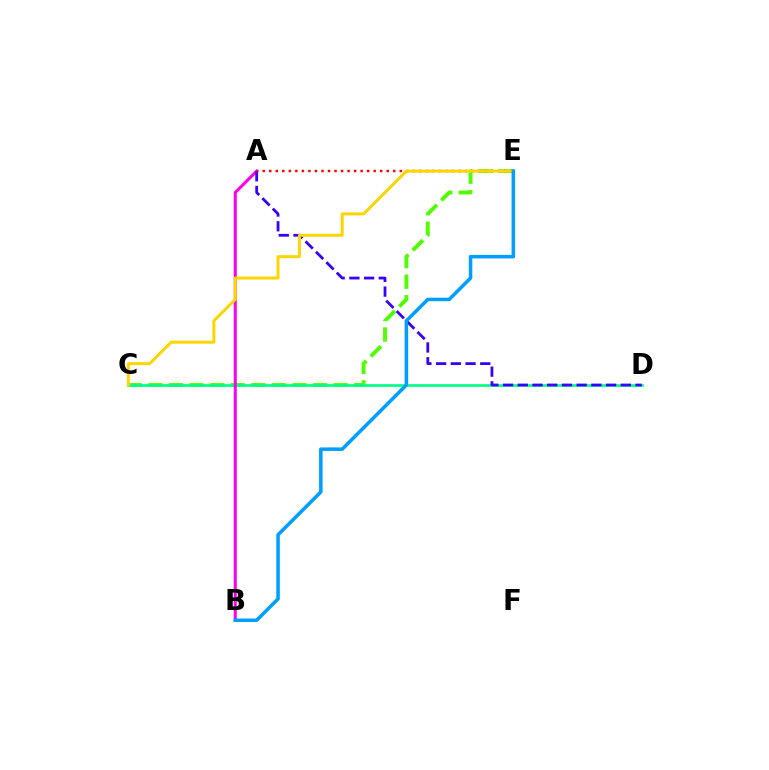{('C', 'E'): [{'color': '#4fff00', 'line_style': 'dashed', 'thickness': 2.8}, {'color': '#ffd500', 'line_style': 'solid', 'thickness': 2.14}], ('C', 'D'): [{'color': '#00ff86', 'line_style': 'solid', 'thickness': 1.92}], ('A', 'B'): [{'color': '#ff00ed', 'line_style': 'solid', 'thickness': 2.18}], ('A', 'D'): [{'color': '#3700ff', 'line_style': 'dashed', 'thickness': 2.0}], ('A', 'E'): [{'color': '#ff0000', 'line_style': 'dotted', 'thickness': 1.77}], ('B', 'E'): [{'color': '#009eff', 'line_style': 'solid', 'thickness': 2.53}]}